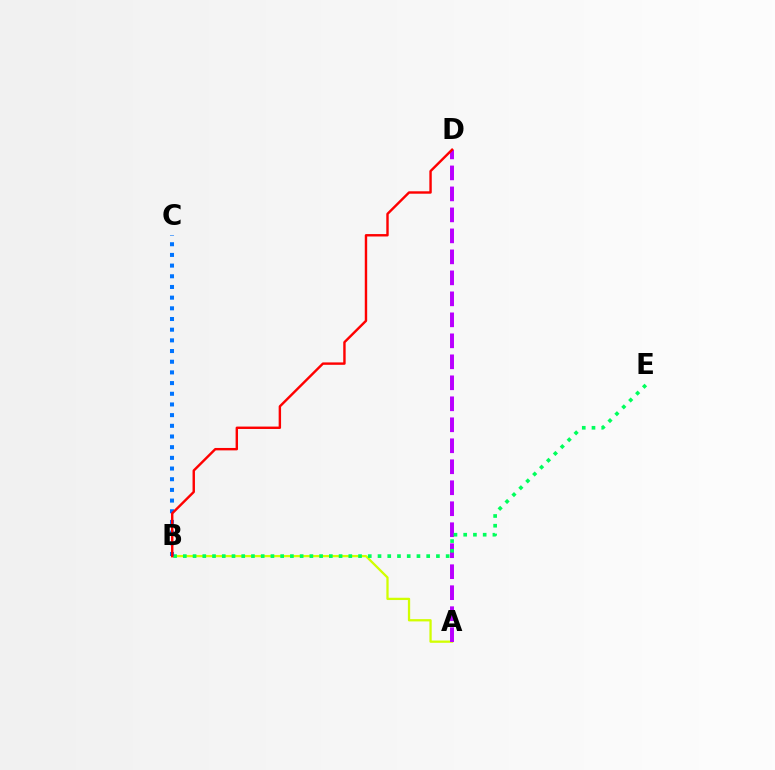{('A', 'B'): [{'color': '#d1ff00', 'line_style': 'solid', 'thickness': 1.64}], ('A', 'D'): [{'color': '#b900ff', 'line_style': 'dashed', 'thickness': 2.85}], ('B', 'E'): [{'color': '#00ff5c', 'line_style': 'dotted', 'thickness': 2.64}], ('B', 'C'): [{'color': '#0074ff', 'line_style': 'dotted', 'thickness': 2.9}], ('B', 'D'): [{'color': '#ff0000', 'line_style': 'solid', 'thickness': 1.74}]}